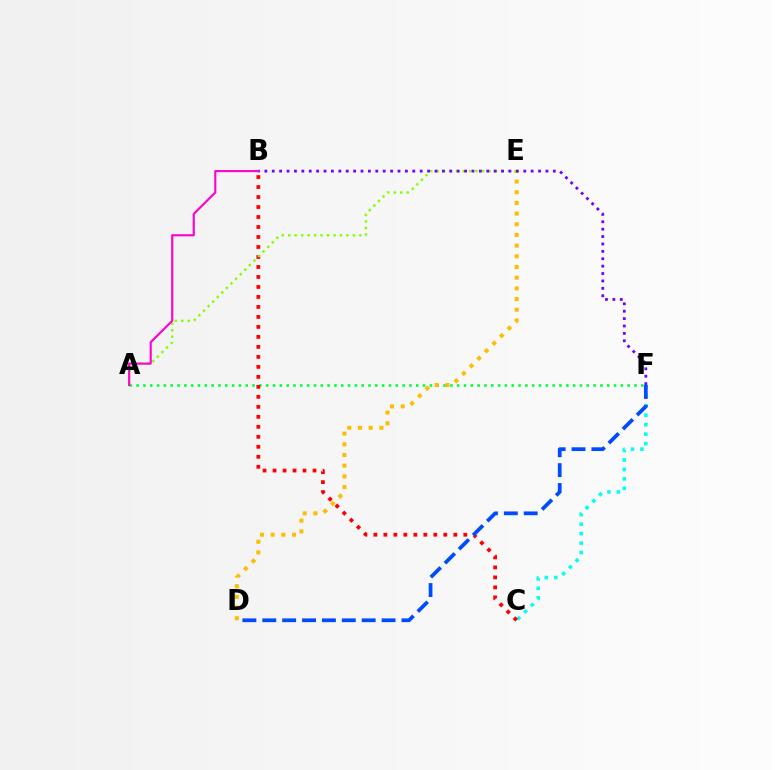{('C', 'F'): [{'color': '#00fff6', 'line_style': 'dotted', 'thickness': 2.57}], ('A', 'F'): [{'color': '#00ff39', 'line_style': 'dotted', 'thickness': 1.85}], ('B', 'C'): [{'color': '#ff0000', 'line_style': 'dotted', 'thickness': 2.71}], ('D', 'E'): [{'color': '#ffbd00', 'line_style': 'dotted', 'thickness': 2.9}], ('A', 'E'): [{'color': '#84ff00', 'line_style': 'dotted', 'thickness': 1.76}], ('D', 'F'): [{'color': '#004bff', 'line_style': 'dashed', 'thickness': 2.7}], ('B', 'F'): [{'color': '#7200ff', 'line_style': 'dotted', 'thickness': 2.01}], ('A', 'B'): [{'color': '#ff00cf', 'line_style': 'solid', 'thickness': 1.54}]}